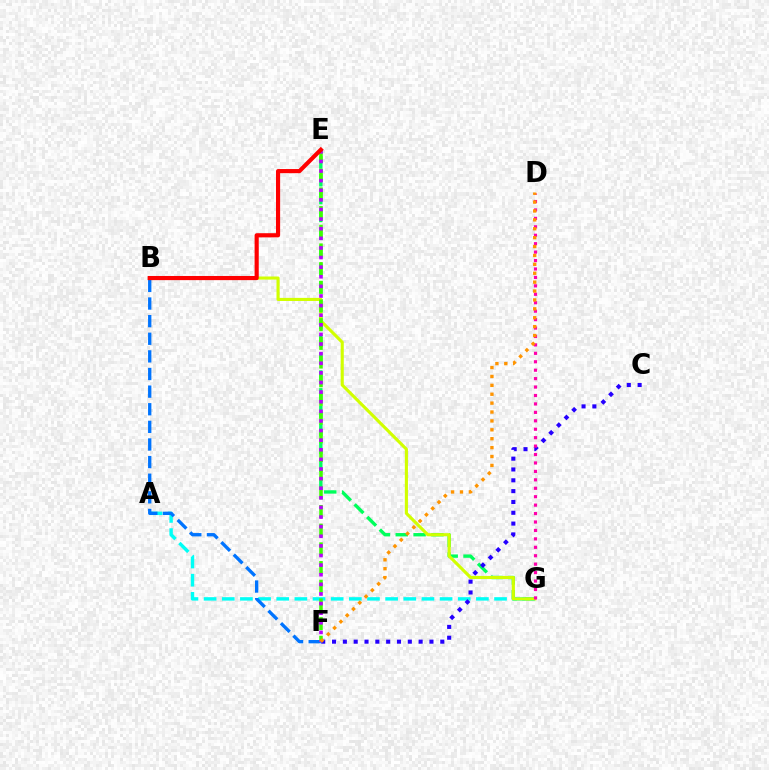{('E', 'G'): [{'color': '#00ff5c', 'line_style': 'dashed', 'thickness': 2.42}], ('A', 'G'): [{'color': '#00fff6', 'line_style': 'dashed', 'thickness': 2.47}], ('B', 'F'): [{'color': '#0074ff', 'line_style': 'dashed', 'thickness': 2.39}], ('C', 'F'): [{'color': '#2500ff', 'line_style': 'dotted', 'thickness': 2.94}], ('B', 'G'): [{'color': '#d1ff00', 'line_style': 'solid', 'thickness': 2.24}], ('E', 'F'): [{'color': '#3dff00', 'line_style': 'dashed', 'thickness': 2.54}, {'color': '#b900ff', 'line_style': 'dotted', 'thickness': 2.61}], ('D', 'G'): [{'color': '#ff00ac', 'line_style': 'dotted', 'thickness': 2.29}], ('B', 'E'): [{'color': '#ff0000', 'line_style': 'solid', 'thickness': 2.98}], ('D', 'F'): [{'color': '#ff9400', 'line_style': 'dotted', 'thickness': 2.42}]}